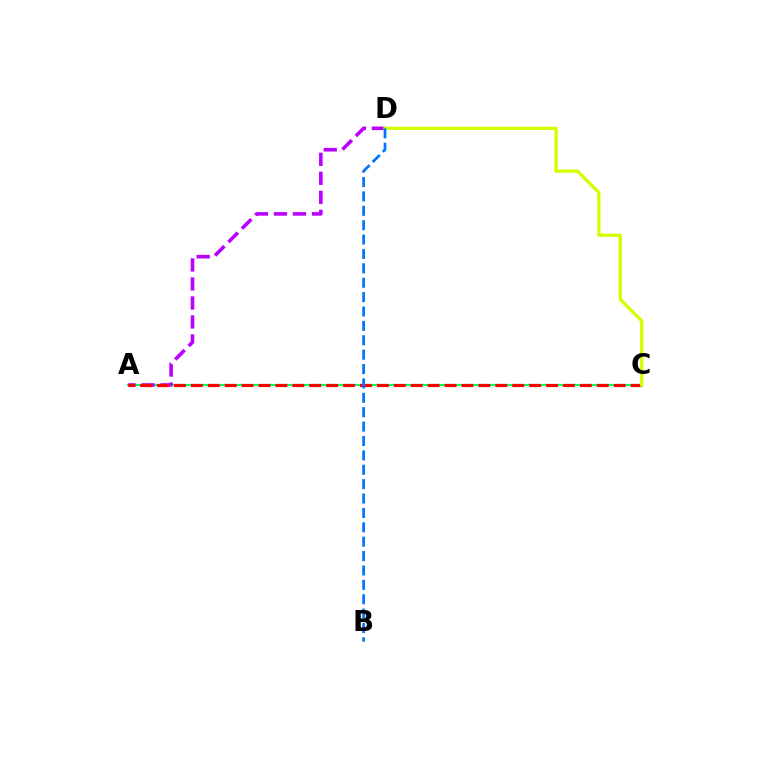{('A', 'C'): [{'color': '#00ff5c', 'line_style': 'solid', 'thickness': 1.54}, {'color': '#ff0000', 'line_style': 'dashed', 'thickness': 2.3}], ('A', 'D'): [{'color': '#b900ff', 'line_style': 'dashed', 'thickness': 2.58}], ('C', 'D'): [{'color': '#d1ff00', 'line_style': 'solid', 'thickness': 2.35}], ('B', 'D'): [{'color': '#0074ff', 'line_style': 'dashed', 'thickness': 1.95}]}